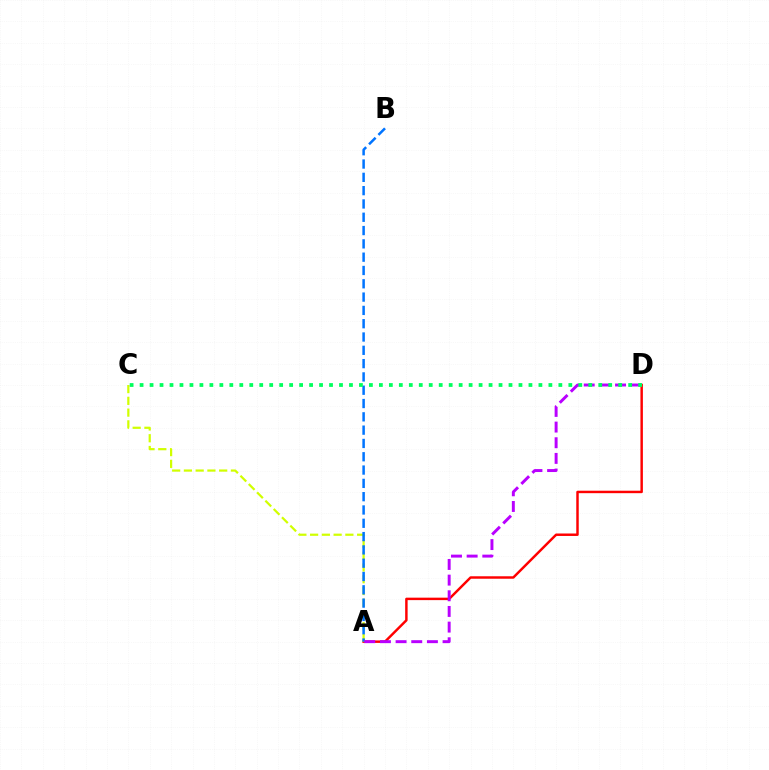{('A', 'D'): [{'color': '#ff0000', 'line_style': 'solid', 'thickness': 1.77}, {'color': '#b900ff', 'line_style': 'dashed', 'thickness': 2.13}], ('A', 'C'): [{'color': '#d1ff00', 'line_style': 'dashed', 'thickness': 1.6}], ('A', 'B'): [{'color': '#0074ff', 'line_style': 'dashed', 'thickness': 1.81}], ('C', 'D'): [{'color': '#00ff5c', 'line_style': 'dotted', 'thickness': 2.71}]}